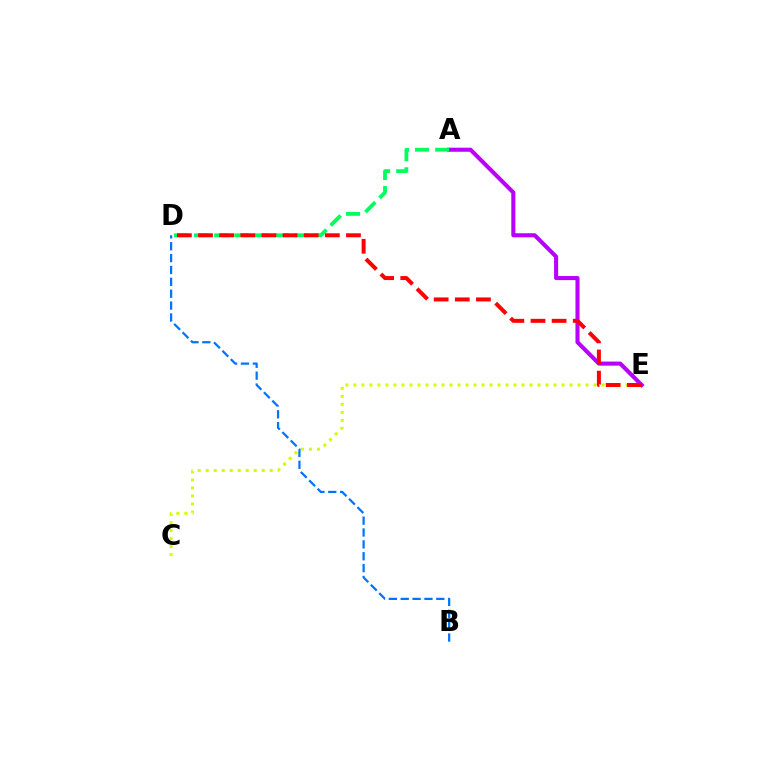{('A', 'E'): [{'color': '#b900ff', 'line_style': 'solid', 'thickness': 2.94}], ('A', 'D'): [{'color': '#00ff5c', 'line_style': 'dashed', 'thickness': 2.73}], ('C', 'E'): [{'color': '#d1ff00', 'line_style': 'dotted', 'thickness': 2.18}], ('B', 'D'): [{'color': '#0074ff', 'line_style': 'dashed', 'thickness': 1.61}], ('D', 'E'): [{'color': '#ff0000', 'line_style': 'dashed', 'thickness': 2.87}]}